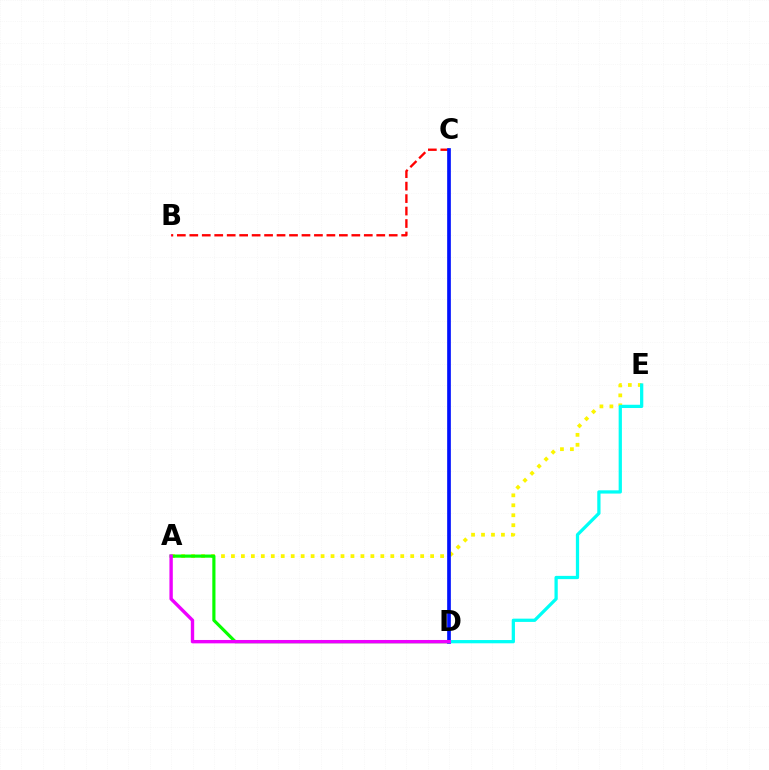{('B', 'C'): [{'color': '#ff0000', 'line_style': 'dashed', 'thickness': 1.69}], ('A', 'E'): [{'color': '#fcf500', 'line_style': 'dotted', 'thickness': 2.71}], ('A', 'D'): [{'color': '#08ff00', 'line_style': 'solid', 'thickness': 2.28}, {'color': '#ee00ff', 'line_style': 'solid', 'thickness': 2.43}], ('C', 'D'): [{'color': '#0010ff', 'line_style': 'solid', 'thickness': 2.65}], ('D', 'E'): [{'color': '#00fff6', 'line_style': 'solid', 'thickness': 2.35}]}